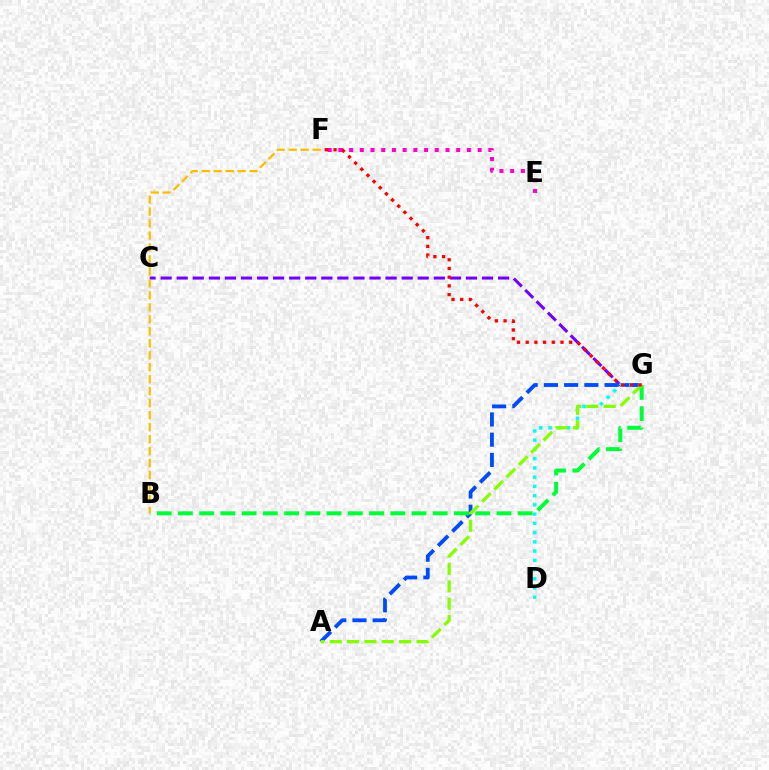{('C', 'G'): [{'color': '#7200ff', 'line_style': 'dashed', 'thickness': 2.18}], ('A', 'G'): [{'color': '#004bff', 'line_style': 'dashed', 'thickness': 2.75}, {'color': '#84ff00', 'line_style': 'dashed', 'thickness': 2.36}], ('D', 'G'): [{'color': '#00fff6', 'line_style': 'dotted', 'thickness': 2.51}], ('B', 'G'): [{'color': '#00ff39', 'line_style': 'dashed', 'thickness': 2.88}], ('E', 'F'): [{'color': '#ff00cf', 'line_style': 'dotted', 'thickness': 2.91}], ('F', 'G'): [{'color': '#ff0000', 'line_style': 'dotted', 'thickness': 2.36}], ('B', 'F'): [{'color': '#ffbd00', 'line_style': 'dashed', 'thickness': 1.63}]}